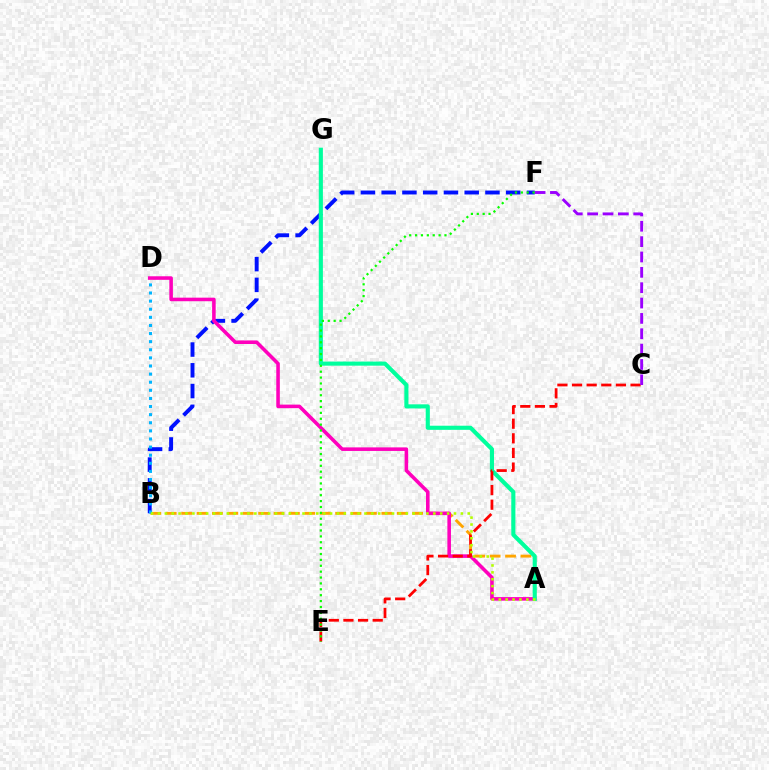{('A', 'B'): [{'color': '#ffa500', 'line_style': 'dashed', 'thickness': 2.09}, {'color': '#b3ff00', 'line_style': 'dotted', 'thickness': 1.87}], ('B', 'F'): [{'color': '#0010ff', 'line_style': 'dashed', 'thickness': 2.82}], ('B', 'D'): [{'color': '#00b5ff', 'line_style': 'dotted', 'thickness': 2.2}], ('A', 'D'): [{'color': '#ff00bd', 'line_style': 'solid', 'thickness': 2.57}], ('A', 'G'): [{'color': '#00ff9d', 'line_style': 'solid', 'thickness': 2.96}], ('C', 'E'): [{'color': '#ff0000', 'line_style': 'dashed', 'thickness': 1.99}], ('C', 'F'): [{'color': '#9b00ff', 'line_style': 'dashed', 'thickness': 2.09}], ('E', 'F'): [{'color': '#08ff00', 'line_style': 'dotted', 'thickness': 1.6}]}